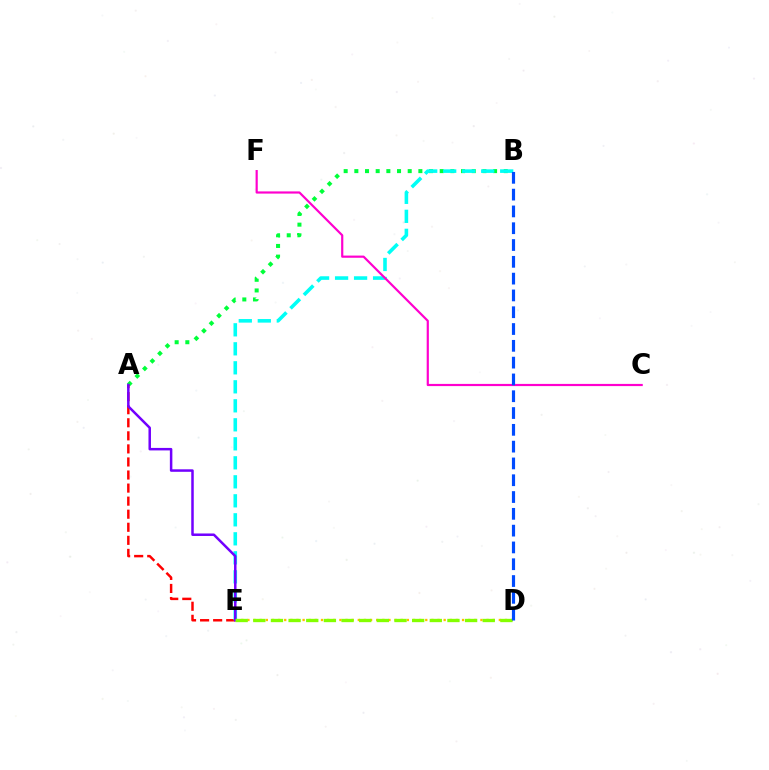{('A', 'B'): [{'color': '#00ff39', 'line_style': 'dotted', 'thickness': 2.9}], ('A', 'E'): [{'color': '#ff0000', 'line_style': 'dashed', 'thickness': 1.77}, {'color': '#7200ff', 'line_style': 'solid', 'thickness': 1.8}], ('B', 'E'): [{'color': '#00fff6', 'line_style': 'dashed', 'thickness': 2.58}], ('D', 'E'): [{'color': '#ffbd00', 'line_style': 'dotted', 'thickness': 1.67}, {'color': '#84ff00', 'line_style': 'dashed', 'thickness': 2.4}], ('C', 'F'): [{'color': '#ff00cf', 'line_style': 'solid', 'thickness': 1.58}], ('B', 'D'): [{'color': '#004bff', 'line_style': 'dashed', 'thickness': 2.28}]}